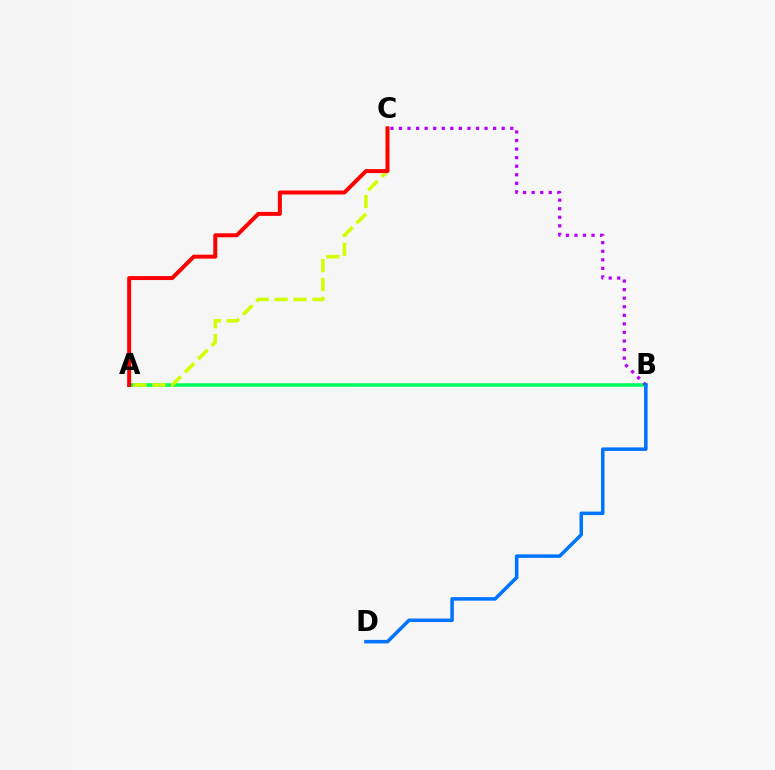{('A', 'B'): [{'color': '#00ff5c', 'line_style': 'solid', 'thickness': 2.55}], ('A', 'C'): [{'color': '#d1ff00', 'line_style': 'dashed', 'thickness': 2.57}, {'color': '#ff0000', 'line_style': 'solid', 'thickness': 2.86}], ('B', 'C'): [{'color': '#b900ff', 'line_style': 'dotted', 'thickness': 2.33}], ('B', 'D'): [{'color': '#0074ff', 'line_style': 'solid', 'thickness': 2.53}]}